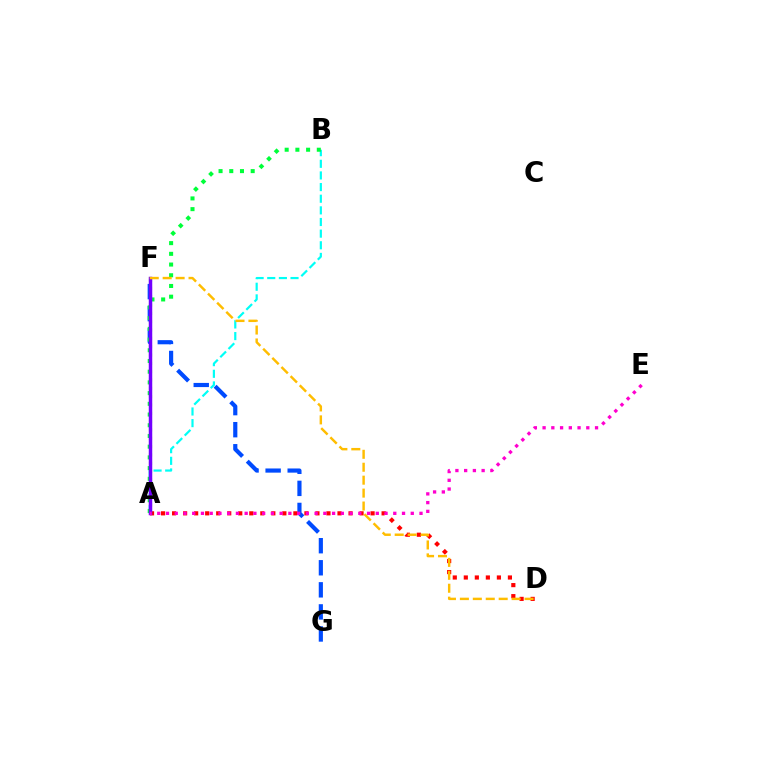{('A', 'B'): [{'color': '#00fff6', 'line_style': 'dashed', 'thickness': 1.58}, {'color': '#00ff39', 'line_style': 'dotted', 'thickness': 2.91}], ('A', 'F'): [{'color': '#84ff00', 'line_style': 'dotted', 'thickness': 2.26}, {'color': '#7200ff', 'line_style': 'solid', 'thickness': 2.5}], ('F', 'G'): [{'color': '#004bff', 'line_style': 'dashed', 'thickness': 3.0}], ('A', 'D'): [{'color': '#ff0000', 'line_style': 'dotted', 'thickness': 3.0}], ('D', 'F'): [{'color': '#ffbd00', 'line_style': 'dashed', 'thickness': 1.76}], ('A', 'E'): [{'color': '#ff00cf', 'line_style': 'dotted', 'thickness': 2.38}]}